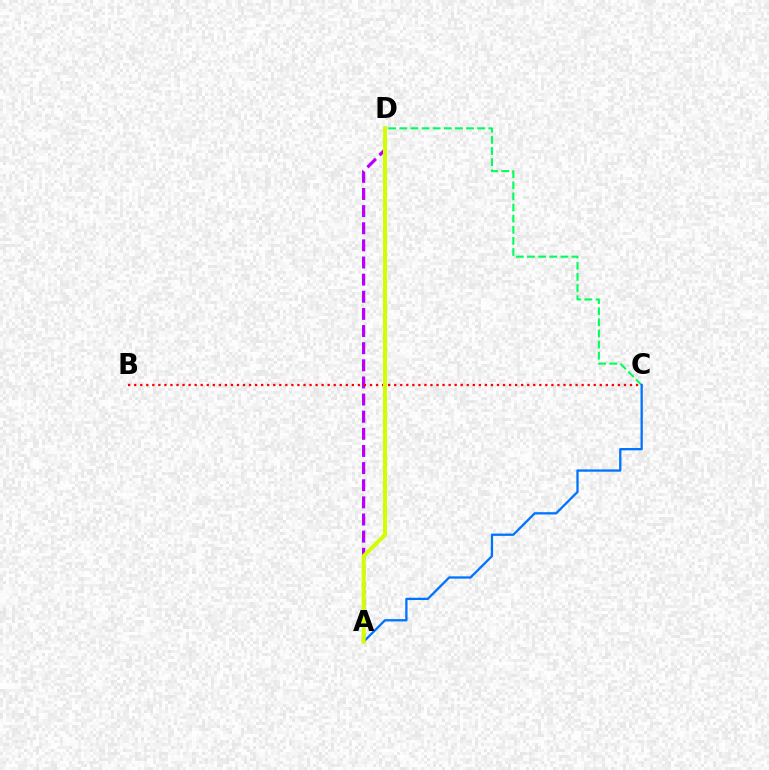{('C', 'D'): [{'color': '#00ff5c', 'line_style': 'dashed', 'thickness': 1.51}], ('A', 'C'): [{'color': '#0074ff', 'line_style': 'solid', 'thickness': 1.65}], ('A', 'D'): [{'color': '#b900ff', 'line_style': 'dashed', 'thickness': 2.33}, {'color': '#d1ff00', 'line_style': 'solid', 'thickness': 2.89}], ('B', 'C'): [{'color': '#ff0000', 'line_style': 'dotted', 'thickness': 1.64}]}